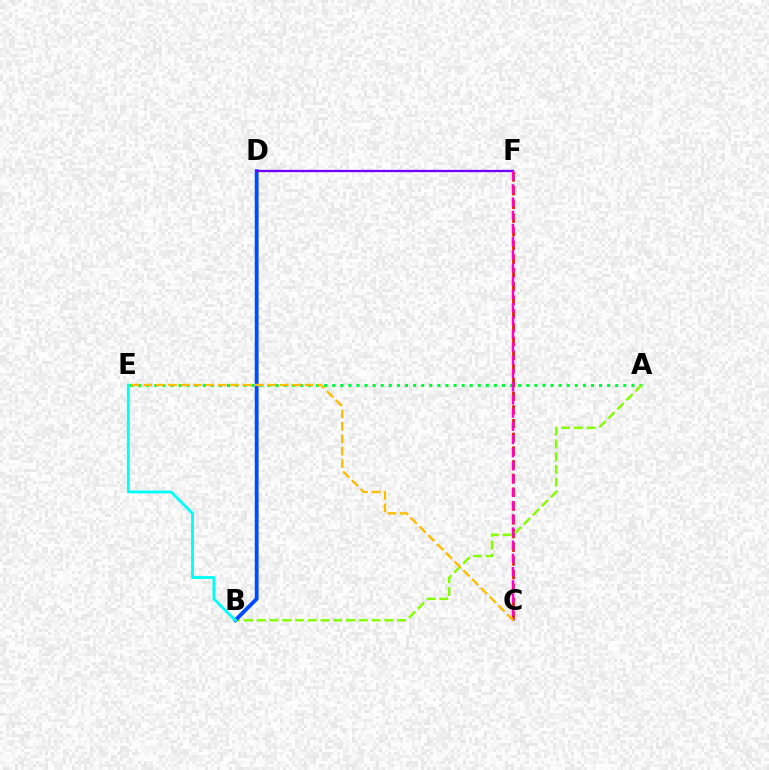{('C', 'F'): [{'color': '#ff0000', 'line_style': 'dashed', 'thickness': 1.86}, {'color': '#ff00cf', 'line_style': 'dashed', 'thickness': 1.79}], ('A', 'E'): [{'color': '#00ff39', 'line_style': 'dotted', 'thickness': 2.2}], ('A', 'B'): [{'color': '#84ff00', 'line_style': 'dashed', 'thickness': 1.73}], ('B', 'D'): [{'color': '#004bff', 'line_style': 'solid', 'thickness': 2.75}], ('C', 'E'): [{'color': '#ffbd00', 'line_style': 'dashed', 'thickness': 1.69}], ('D', 'F'): [{'color': '#7200ff', 'line_style': 'solid', 'thickness': 1.66}], ('B', 'E'): [{'color': '#00fff6', 'line_style': 'solid', 'thickness': 2.05}]}